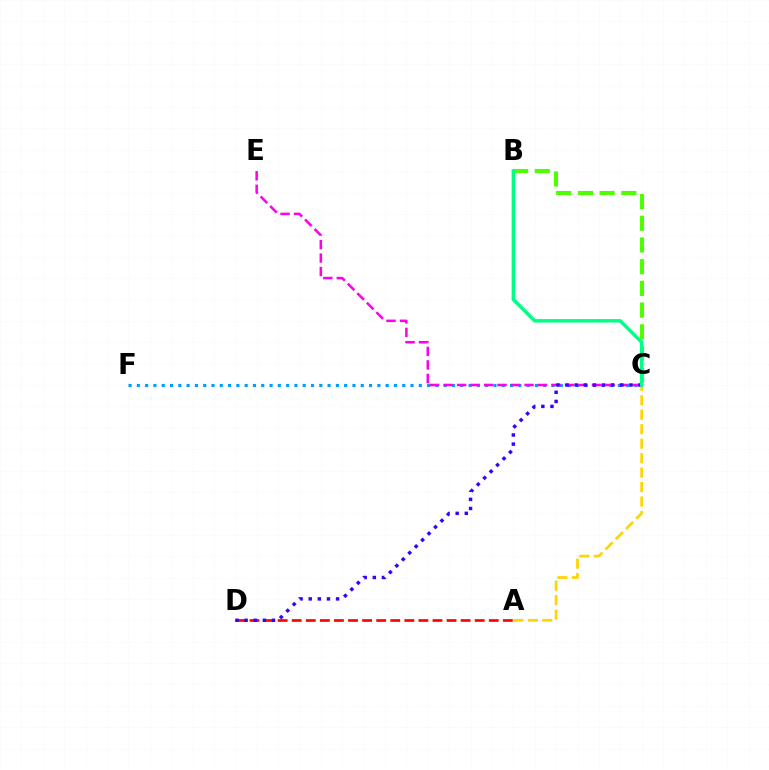{('A', 'C'): [{'color': '#ffd500', 'line_style': 'dashed', 'thickness': 1.97}], ('B', 'C'): [{'color': '#4fff00', 'line_style': 'dashed', 'thickness': 2.95}, {'color': '#00ff86', 'line_style': 'solid', 'thickness': 2.49}], ('A', 'D'): [{'color': '#ff0000', 'line_style': 'dashed', 'thickness': 1.91}], ('C', 'F'): [{'color': '#009eff', 'line_style': 'dotted', 'thickness': 2.25}], ('C', 'E'): [{'color': '#ff00ed', 'line_style': 'dashed', 'thickness': 1.83}], ('C', 'D'): [{'color': '#3700ff', 'line_style': 'dotted', 'thickness': 2.48}]}